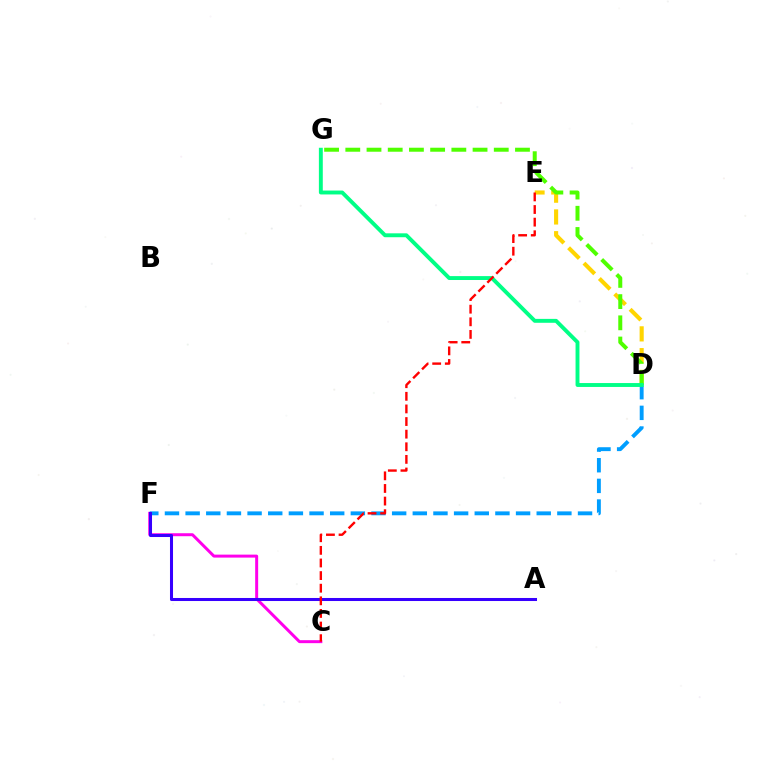{('D', 'F'): [{'color': '#009eff', 'line_style': 'dashed', 'thickness': 2.81}], ('D', 'E'): [{'color': '#ffd500', 'line_style': 'dashed', 'thickness': 2.96}], ('D', 'G'): [{'color': '#4fff00', 'line_style': 'dashed', 'thickness': 2.88}, {'color': '#00ff86', 'line_style': 'solid', 'thickness': 2.81}], ('C', 'F'): [{'color': '#ff00ed', 'line_style': 'solid', 'thickness': 2.15}], ('A', 'F'): [{'color': '#3700ff', 'line_style': 'solid', 'thickness': 2.19}], ('C', 'E'): [{'color': '#ff0000', 'line_style': 'dashed', 'thickness': 1.71}]}